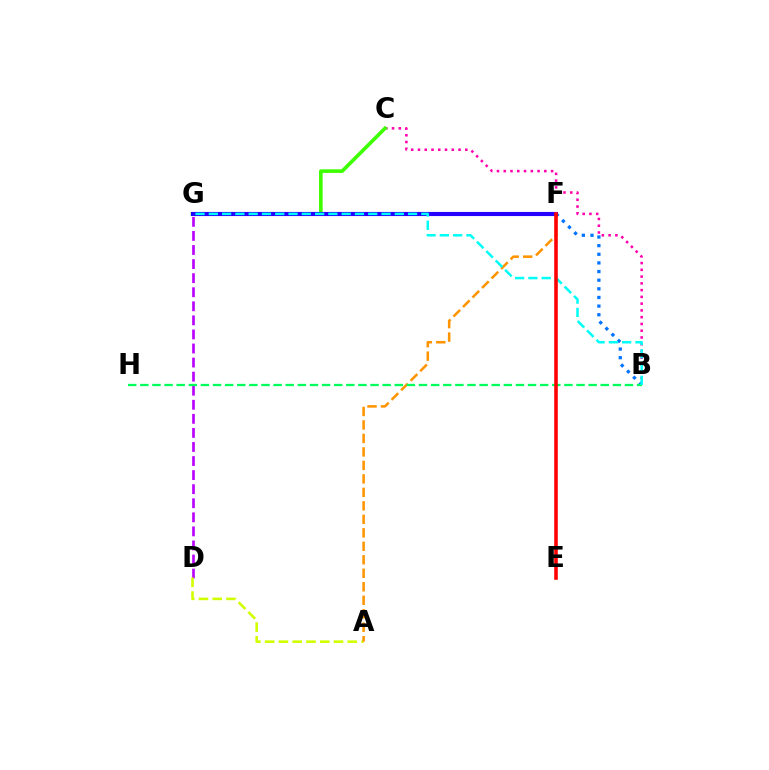{('B', 'C'): [{'color': '#ff00ac', 'line_style': 'dotted', 'thickness': 1.84}], ('D', 'G'): [{'color': '#b900ff', 'line_style': 'dashed', 'thickness': 1.91}], ('B', 'F'): [{'color': '#0074ff', 'line_style': 'dotted', 'thickness': 2.35}], ('A', 'D'): [{'color': '#d1ff00', 'line_style': 'dashed', 'thickness': 1.87}], ('C', 'G'): [{'color': '#3dff00', 'line_style': 'solid', 'thickness': 2.6}], ('F', 'G'): [{'color': '#2500ff', 'line_style': 'solid', 'thickness': 2.97}], ('A', 'F'): [{'color': '#ff9400', 'line_style': 'dashed', 'thickness': 1.83}], ('B', 'H'): [{'color': '#00ff5c', 'line_style': 'dashed', 'thickness': 1.65}], ('B', 'G'): [{'color': '#00fff6', 'line_style': 'dashed', 'thickness': 1.8}], ('E', 'F'): [{'color': '#ff0000', 'line_style': 'solid', 'thickness': 2.58}]}